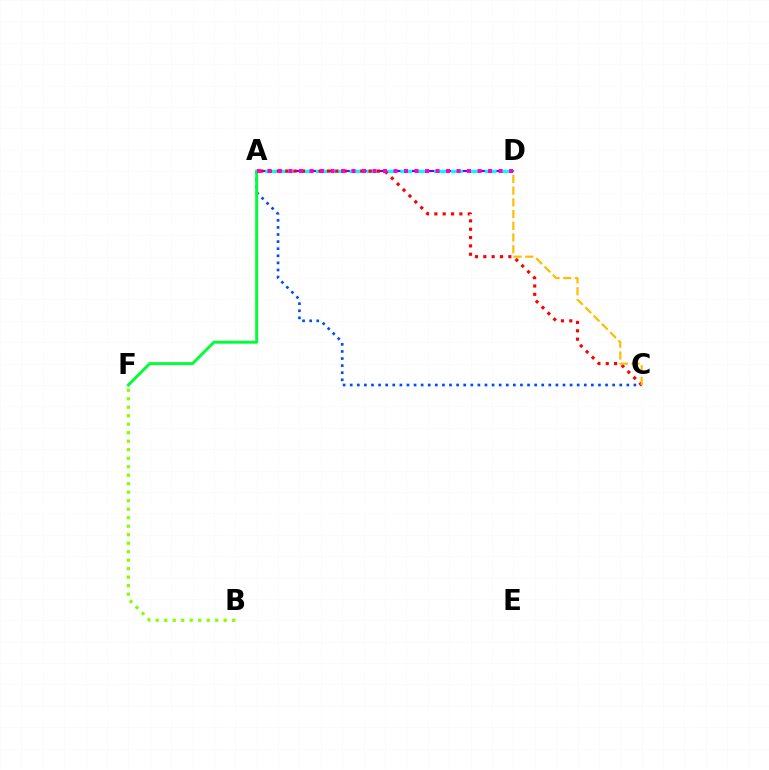{('A', 'D'): [{'color': '#7200ff', 'line_style': 'solid', 'thickness': 1.55}, {'color': '#00fff6', 'line_style': 'dashed', 'thickness': 2.3}, {'color': '#ff00cf', 'line_style': 'dotted', 'thickness': 2.85}], ('A', 'C'): [{'color': '#004bff', 'line_style': 'dotted', 'thickness': 1.93}, {'color': '#ff0000', 'line_style': 'dotted', 'thickness': 2.27}], ('C', 'D'): [{'color': '#ffbd00', 'line_style': 'dashed', 'thickness': 1.59}], ('B', 'F'): [{'color': '#84ff00', 'line_style': 'dotted', 'thickness': 2.31}], ('A', 'F'): [{'color': '#00ff39', 'line_style': 'solid', 'thickness': 2.13}]}